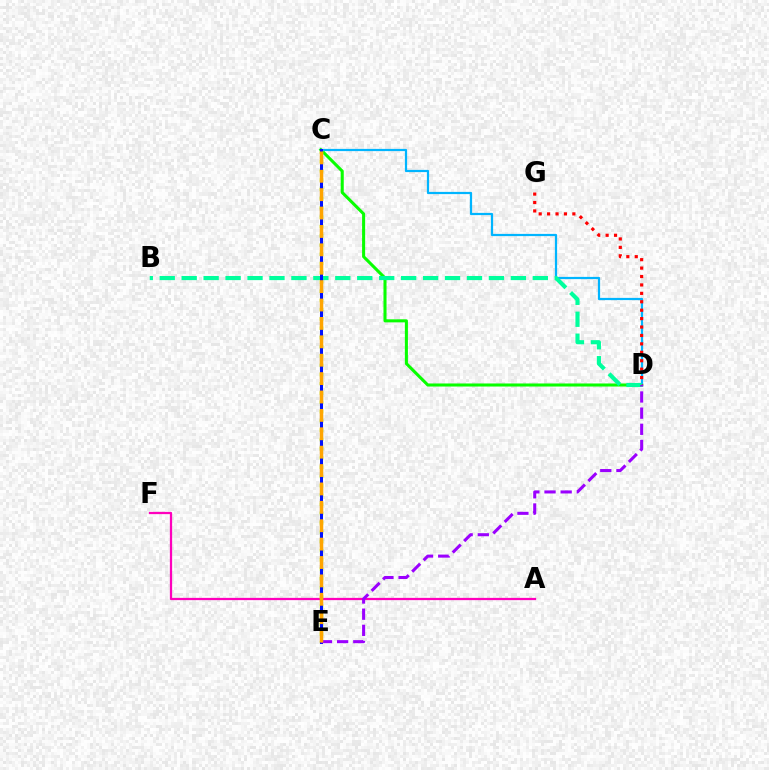{('C', 'D'): [{'color': '#08ff00', 'line_style': 'solid', 'thickness': 2.2}, {'color': '#00b5ff', 'line_style': 'solid', 'thickness': 1.6}], ('D', 'G'): [{'color': '#ff0000', 'line_style': 'dotted', 'thickness': 2.29}], ('A', 'F'): [{'color': '#ff00bd', 'line_style': 'solid', 'thickness': 1.63}], ('C', 'E'): [{'color': '#b3ff00', 'line_style': 'dotted', 'thickness': 2.52}, {'color': '#0010ff', 'line_style': 'solid', 'thickness': 2.18}, {'color': '#ffa500', 'line_style': 'dashed', 'thickness': 2.5}], ('B', 'D'): [{'color': '#00ff9d', 'line_style': 'dashed', 'thickness': 2.98}], ('D', 'E'): [{'color': '#9b00ff', 'line_style': 'dashed', 'thickness': 2.19}]}